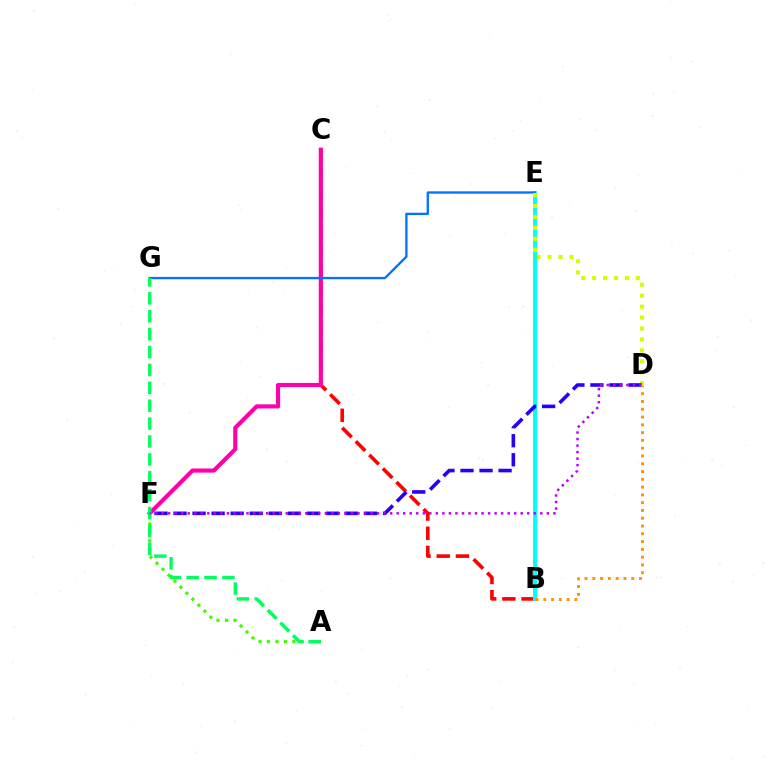{('B', 'C'): [{'color': '#ff0000', 'line_style': 'dashed', 'thickness': 2.6}], ('B', 'E'): [{'color': '#00fff6', 'line_style': 'solid', 'thickness': 2.87}], ('C', 'F'): [{'color': '#ff00ac', 'line_style': 'solid', 'thickness': 2.97}], ('E', 'G'): [{'color': '#0074ff', 'line_style': 'solid', 'thickness': 1.68}], ('D', 'E'): [{'color': '#d1ff00', 'line_style': 'dotted', 'thickness': 2.97}], ('A', 'F'): [{'color': '#3dff00', 'line_style': 'dotted', 'thickness': 2.3}], ('A', 'G'): [{'color': '#00ff5c', 'line_style': 'dashed', 'thickness': 2.43}], ('D', 'F'): [{'color': '#2500ff', 'line_style': 'dashed', 'thickness': 2.59}, {'color': '#b900ff', 'line_style': 'dotted', 'thickness': 1.77}], ('B', 'D'): [{'color': '#ff9400', 'line_style': 'dotted', 'thickness': 2.11}]}